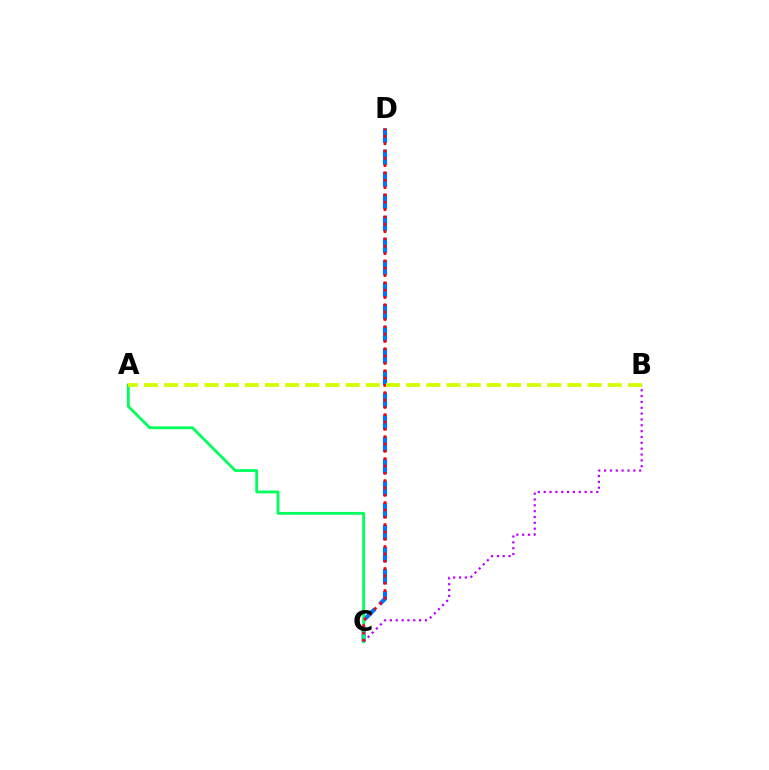{('C', 'D'): [{'color': '#0074ff', 'line_style': 'dashed', 'thickness': 3.0}, {'color': '#ff0000', 'line_style': 'dotted', 'thickness': 1.99}], ('B', 'C'): [{'color': '#b900ff', 'line_style': 'dotted', 'thickness': 1.59}], ('A', 'C'): [{'color': '#00ff5c', 'line_style': 'solid', 'thickness': 2.02}], ('A', 'B'): [{'color': '#d1ff00', 'line_style': 'dashed', 'thickness': 2.74}]}